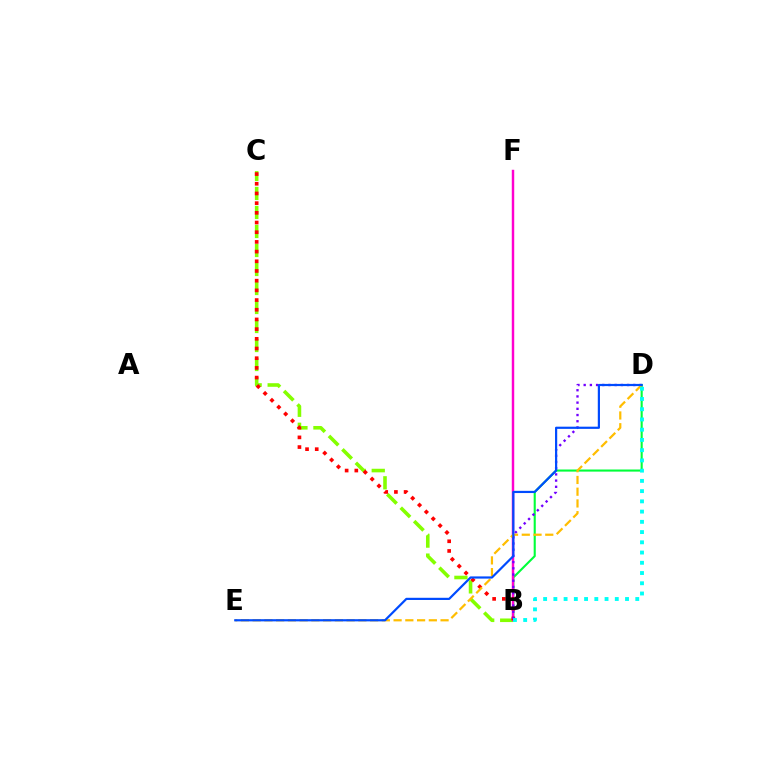{('B', 'D'): [{'color': '#00ff39', 'line_style': 'solid', 'thickness': 1.51}, {'color': '#7200ff', 'line_style': 'dotted', 'thickness': 1.69}, {'color': '#00fff6', 'line_style': 'dotted', 'thickness': 2.78}], ('B', 'C'): [{'color': '#84ff00', 'line_style': 'dashed', 'thickness': 2.58}, {'color': '#ff0000', 'line_style': 'dotted', 'thickness': 2.63}], ('B', 'F'): [{'color': '#ff00cf', 'line_style': 'solid', 'thickness': 1.76}], ('D', 'E'): [{'color': '#ffbd00', 'line_style': 'dashed', 'thickness': 1.6}, {'color': '#004bff', 'line_style': 'solid', 'thickness': 1.58}]}